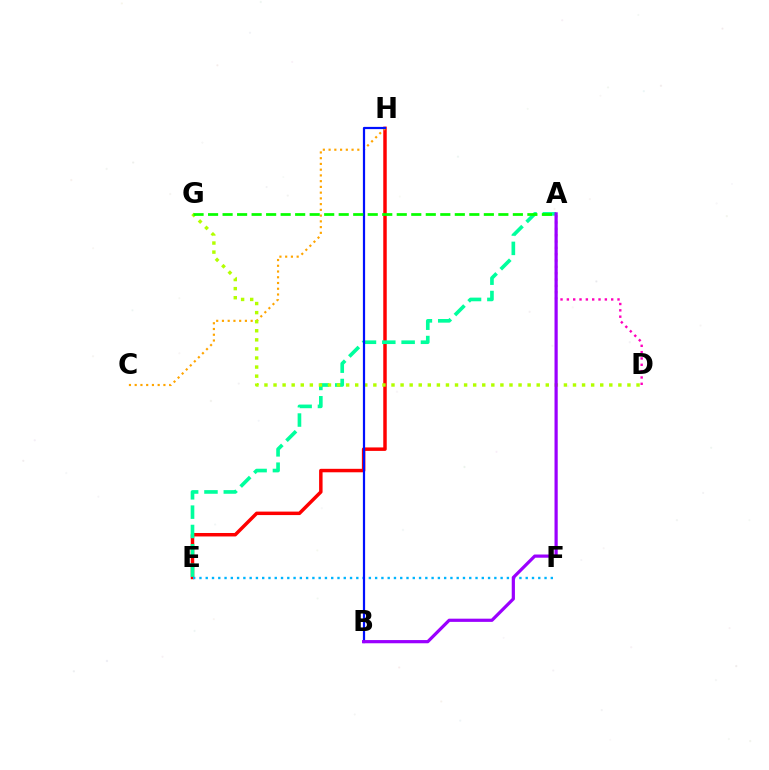{('E', 'H'): [{'color': '#ff0000', 'line_style': 'solid', 'thickness': 2.5}], ('C', 'H'): [{'color': '#ffa500', 'line_style': 'dotted', 'thickness': 1.56}], ('A', 'E'): [{'color': '#00ff9d', 'line_style': 'dashed', 'thickness': 2.63}], ('E', 'F'): [{'color': '#00b5ff', 'line_style': 'dotted', 'thickness': 1.7}], ('D', 'G'): [{'color': '#b3ff00', 'line_style': 'dotted', 'thickness': 2.47}], ('A', 'D'): [{'color': '#ff00bd', 'line_style': 'dotted', 'thickness': 1.72}], ('B', 'H'): [{'color': '#0010ff', 'line_style': 'solid', 'thickness': 1.6}], ('A', 'B'): [{'color': '#9b00ff', 'line_style': 'solid', 'thickness': 2.31}], ('A', 'G'): [{'color': '#08ff00', 'line_style': 'dashed', 'thickness': 1.97}]}